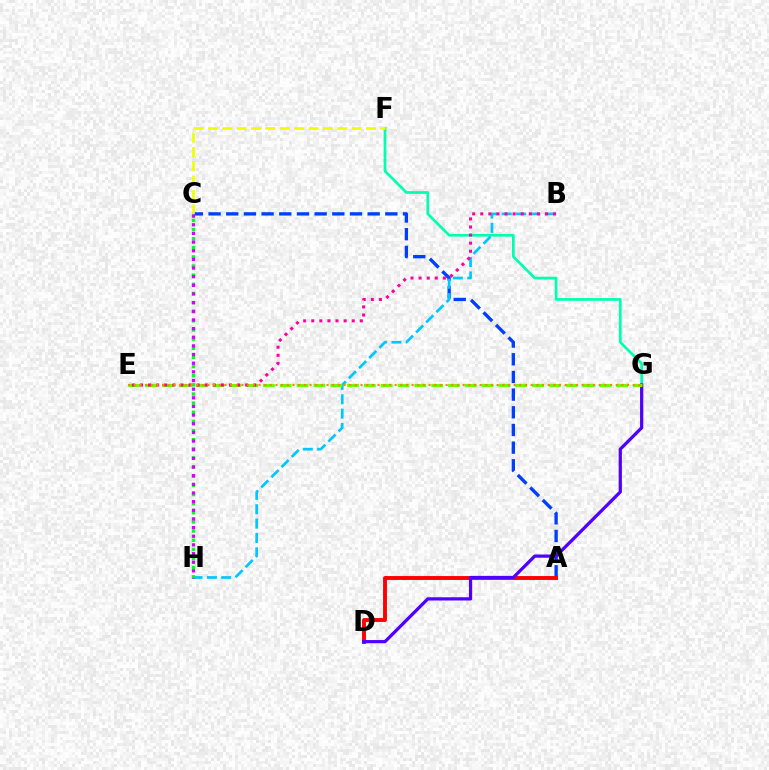{('A', 'C'): [{'color': '#003fff', 'line_style': 'dashed', 'thickness': 2.4}], ('F', 'G'): [{'color': '#00ffaf', 'line_style': 'solid', 'thickness': 1.94}], ('B', 'H'): [{'color': '#00c7ff', 'line_style': 'dashed', 'thickness': 1.95}], ('C', 'F'): [{'color': '#eeff00', 'line_style': 'dashed', 'thickness': 1.95}], ('A', 'D'): [{'color': '#ff0000', 'line_style': 'solid', 'thickness': 2.8}], ('D', 'G'): [{'color': '#4f00ff', 'line_style': 'solid', 'thickness': 2.33}], ('C', 'H'): [{'color': '#00ff27', 'line_style': 'dotted', 'thickness': 2.48}, {'color': '#d600ff', 'line_style': 'dotted', 'thickness': 2.35}], ('E', 'G'): [{'color': '#66ff00', 'line_style': 'dashed', 'thickness': 2.29}, {'color': '#ff8800', 'line_style': 'dotted', 'thickness': 1.54}], ('B', 'E'): [{'color': '#ff00a0', 'line_style': 'dotted', 'thickness': 2.2}]}